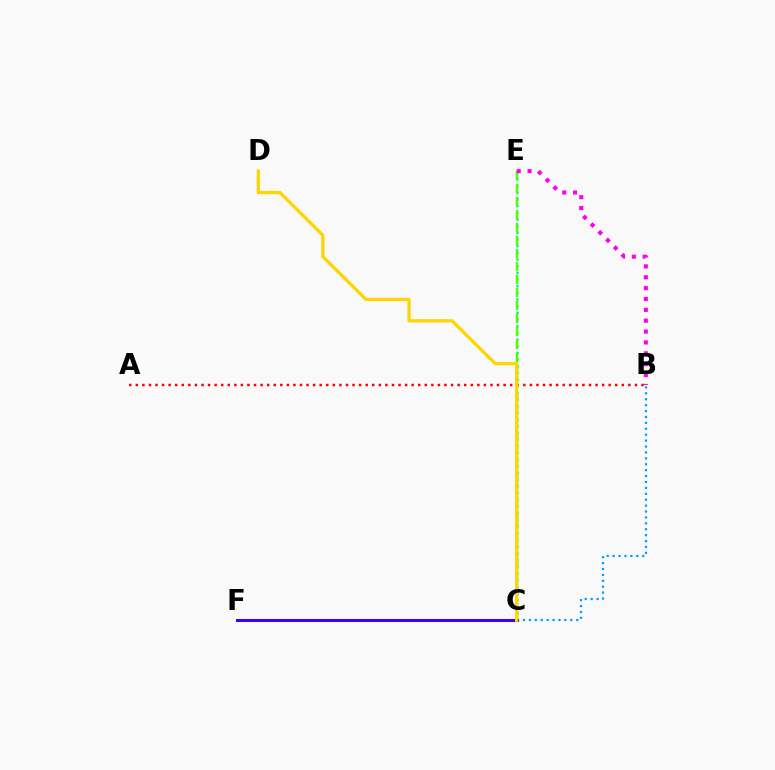{('B', 'C'): [{'color': '#009eff', 'line_style': 'dotted', 'thickness': 1.61}], ('A', 'B'): [{'color': '#ff0000', 'line_style': 'dotted', 'thickness': 1.78}], ('C', 'E'): [{'color': '#00ff86', 'line_style': 'dotted', 'thickness': 1.81}, {'color': '#4fff00', 'line_style': 'dashed', 'thickness': 1.77}], ('B', 'E'): [{'color': '#ff00ed', 'line_style': 'dotted', 'thickness': 2.95}], ('C', 'F'): [{'color': '#3700ff', 'line_style': 'solid', 'thickness': 2.18}], ('C', 'D'): [{'color': '#ffd500', 'line_style': 'solid', 'thickness': 2.35}]}